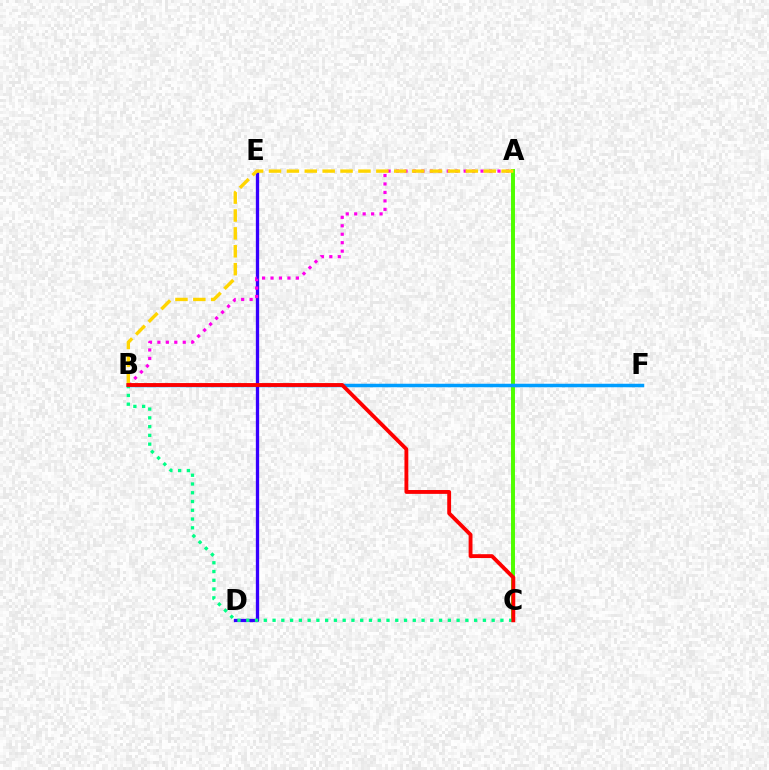{('A', 'C'): [{'color': '#4fff00', 'line_style': 'solid', 'thickness': 2.84}], ('B', 'F'): [{'color': '#009eff', 'line_style': 'solid', 'thickness': 2.52}], ('D', 'E'): [{'color': '#3700ff', 'line_style': 'solid', 'thickness': 2.38}], ('A', 'B'): [{'color': '#ff00ed', 'line_style': 'dotted', 'thickness': 2.3}, {'color': '#ffd500', 'line_style': 'dashed', 'thickness': 2.43}], ('B', 'C'): [{'color': '#00ff86', 'line_style': 'dotted', 'thickness': 2.38}, {'color': '#ff0000', 'line_style': 'solid', 'thickness': 2.78}]}